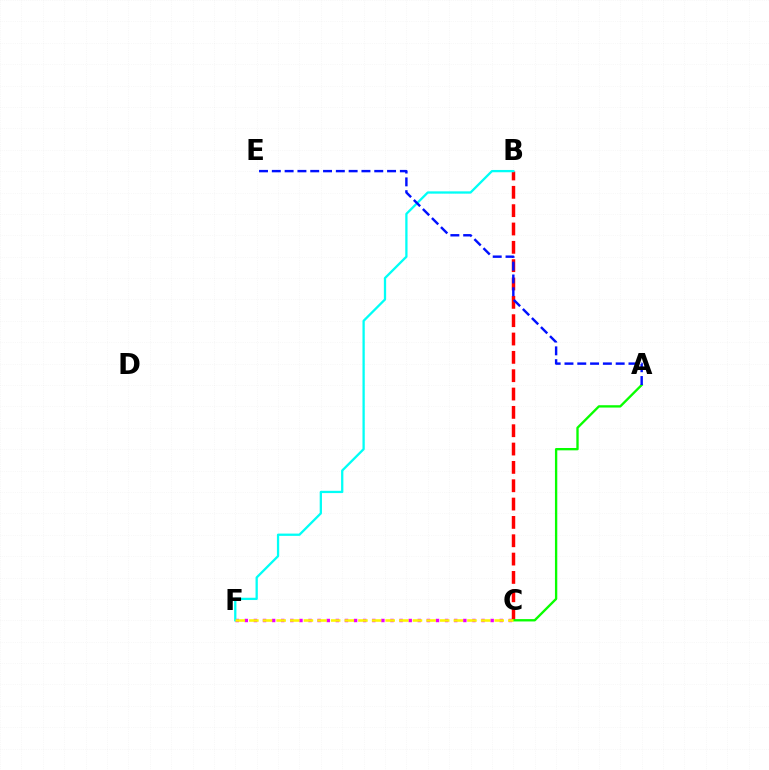{('C', 'F'): [{'color': '#ee00ff', 'line_style': 'dotted', 'thickness': 2.47}, {'color': '#fcf500', 'line_style': 'dashed', 'thickness': 1.85}], ('B', 'C'): [{'color': '#ff0000', 'line_style': 'dashed', 'thickness': 2.49}], ('A', 'C'): [{'color': '#08ff00', 'line_style': 'solid', 'thickness': 1.69}], ('B', 'F'): [{'color': '#00fff6', 'line_style': 'solid', 'thickness': 1.65}], ('A', 'E'): [{'color': '#0010ff', 'line_style': 'dashed', 'thickness': 1.74}]}